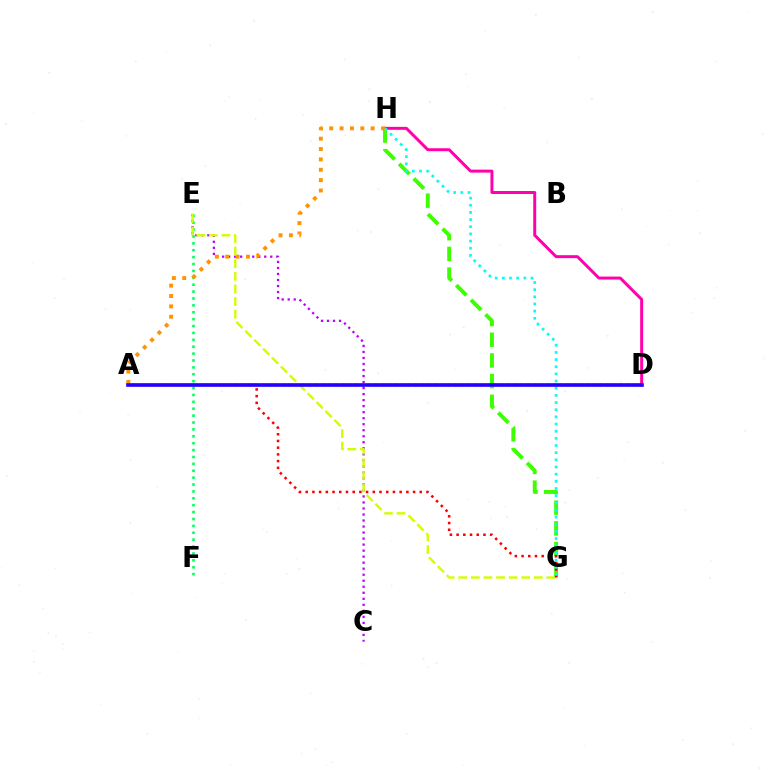{('G', 'H'): [{'color': '#3dff00', 'line_style': 'dashed', 'thickness': 2.81}, {'color': '#00fff6', 'line_style': 'dotted', 'thickness': 1.95}], ('A', 'D'): [{'color': '#0074ff', 'line_style': 'dotted', 'thickness': 1.8}, {'color': '#2500ff', 'line_style': 'solid', 'thickness': 2.61}], ('C', 'E'): [{'color': '#b900ff', 'line_style': 'dotted', 'thickness': 1.64}], ('D', 'H'): [{'color': '#ff00ac', 'line_style': 'solid', 'thickness': 2.14}], ('E', 'F'): [{'color': '#00ff5c', 'line_style': 'dotted', 'thickness': 1.87}], ('A', 'H'): [{'color': '#ff9400', 'line_style': 'dotted', 'thickness': 2.82}], ('E', 'G'): [{'color': '#d1ff00', 'line_style': 'dashed', 'thickness': 1.71}], ('A', 'G'): [{'color': '#ff0000', 'line_style': 'dotted', 'thickness': 1.82}]}